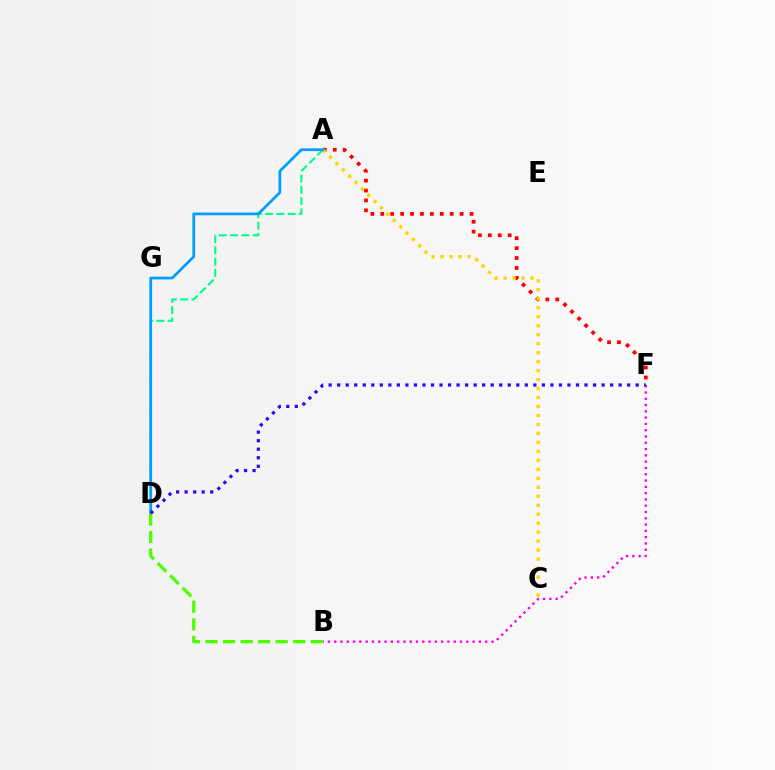{('A', 'F'): [{'color': '#ff0000', 'line_style': 'dotted', 'thickness': 2.69}], ('A', 'C'): [{'color': '#ffd500', 'line_style': 'dotted', 'thickness': 2.44}], ('A', 'D'): [{'color': '#00ff86', 'line_style': 'dashed', 'thickness': 1.53}, {'color': '#009eff', 'line_style': 'solid', 'thickness': 1.97}], ('B', 'F'): [{'color': '#ff00ed', 'line_style': 'dotted', 'thickness': 1.71}], ('B', 'D'): [{'color': '#4fff00', 'line_style': 'dashed', 'thickness': 2.38}], ('D', 'F'): [{'color': '#3700ff', 'line_style': 'dotted', 'thickness': 2.32}]}